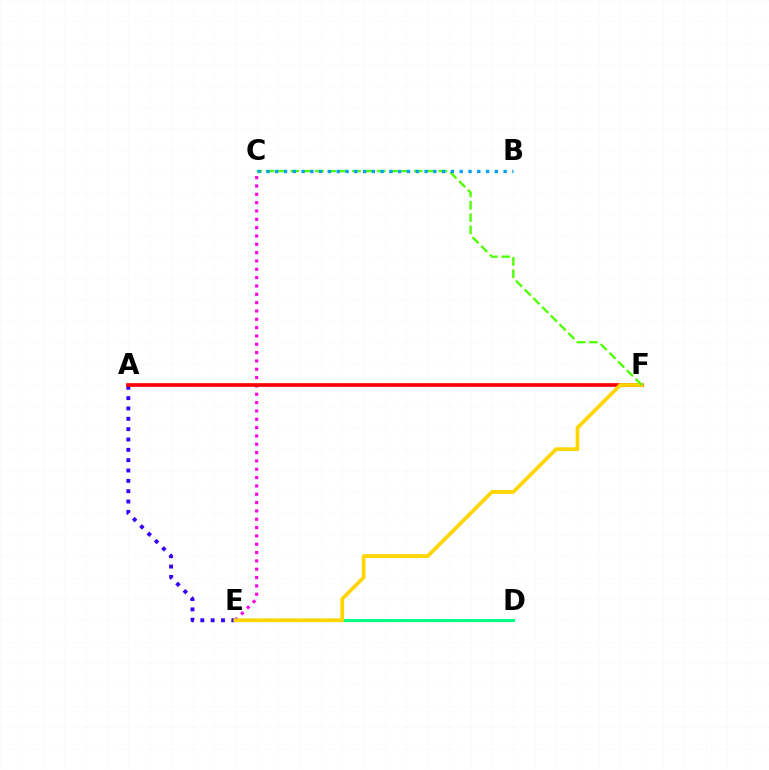{('D', 'E'): [{'color': '#00ff86', 'line_style': 'solid', 'thickness': 2.23}], ('C', 'E'): [{'color': '#ff00ed', 'line_style': 'dotted', 'thickness': 2.26}], ('A', 'E'): [{'color': '#3700ff', 'line_style': 'dotted', 'thickness': 2.81}], ('A', 'F'): [{'color': '#ff0000', 'line_style': 'solid', 'thickness': 2.64}], ('E', 'F'): [{'color': '#ffd500', 'line_style': 'solid', 'thickness': 2.67}], ('C', 'F'): [{'color': '#4fff00', 'line_style': 'dashed', 'thickness': 1.68}], ('B', 'C'): [{'color': '#009eff', 'line_style': 'dotted', 'thickness': 2.39}]}